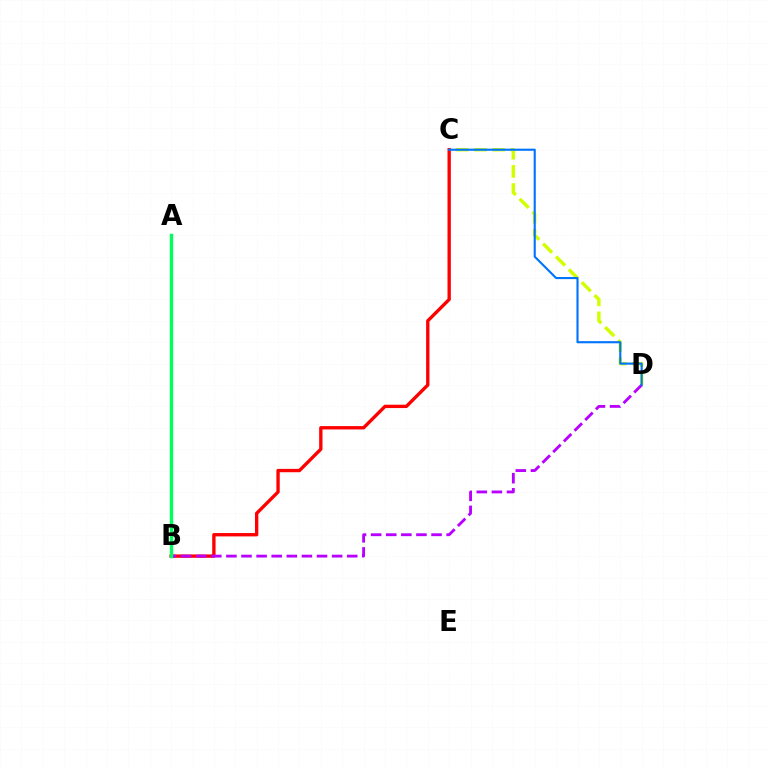{('C', 'D'): [{'color': '#d1ff00', 'line_style': 'dashed', 'thickness': 2.47}, {'color': '#0074ff', 'line_style': 'solid', 'thickness': 1.53}], ('B', 'C'): [{'color': '#ff0000', 'line_style': 'solid', 'thickness': 2.41}], ('B', 'D'): [{'color': '#b900ff', 'line_style': 'dashed', 'thickness': 2.05}], ('A', 'B'): [{'color': '#00ff5c', 'line_style': 'solid', 'thickness': 2.44}]}